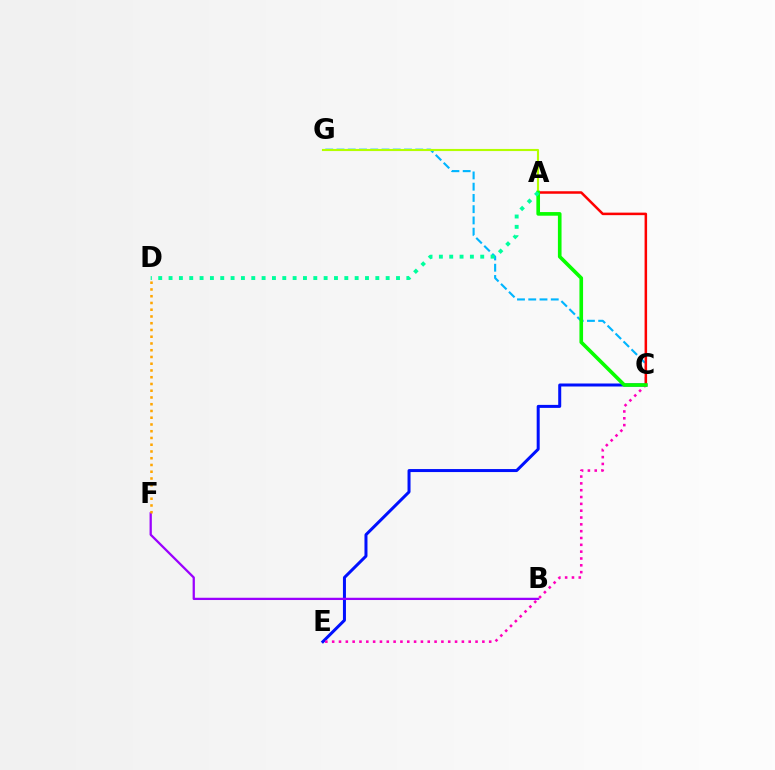{('C', 'G'): [{'color': '#00b5ff', 'line_style': 'dashed', 'thickness': 1.53}], ('A', 'G'): [{'color': '#b3ff00', 'line_style': 'solid', 'thickness': 1.53}], ('C', 'E'): [{'color': '#0010ff', 'line_style': 'solid', 'thickness': 2.16}, {'color': '#ff00bd', 'line_style': 'dotted', 'thickness': 1.85}], ('A', 'C'): [{'color': '#ff0000', 'line_style': 'solid', 'thickness': 1.81}, {'color': '#08ff00', 'line_style': 'solid', 'thickness': 2.62}], ('B', 'F'): [{'color': '#9b00ff', 'line_style': 'solid', 'thickness': 1.63}], ('D', 'F'): [{'color': '#ffa500', 'line_style': 'dotted', 'thickness': 1.83}], ('A', 'D'): [{'color': '#00ff9d', 'line_style': 'dotted', 'thickness': 2.81}]}